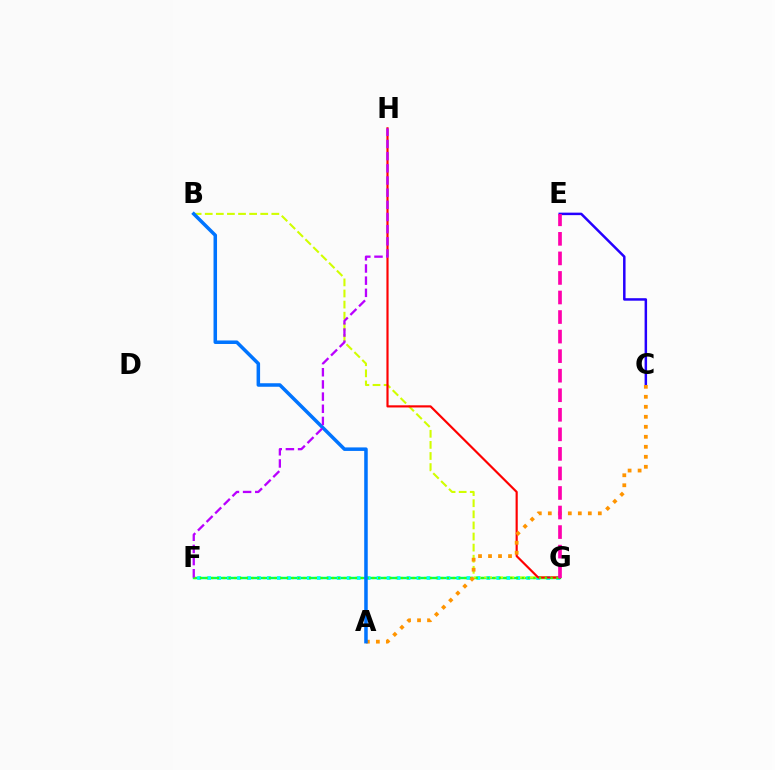{('C', 'E'): [{'color': '#2500ff', 'line_style': 'solid', 'thickness': 1.79}], ('F', 'G'): [{'color': '#00ff5c', 'line_style': 'solid', 'thickness': 1.73}, {'color': '#00fff6', 'line_style': 'dotted', 'thickness': 2.71}, {'color': '#3dff00', 'line_style': 'dotted', 'thickness': 1.56}], ('B', 'G'): [{'color': '#d1ff00', 'line_style': 'dashed', 'thickness': 1.51}], ('G', 'H'): [{'color': '#ff0000', 'line_style': 'solid', 'thickness': 1.56}], ('A', 'C'): [{'color': '#ff9400', 'line_style': 'dotted', 'thickness': 2.72}], ('A', 'B'): [{'color': '#0074ff', 'line_style': 'solid', 'thickness': 2.53}], ('E', 'G'): [{'color': '#ff00ac', 'line_style': 'dashed', 'thickness': 2.66}], ('F', 'H'): [{'color': '#b900ff', 'line_style': 'dashed', 'thickness': 1.65}]}